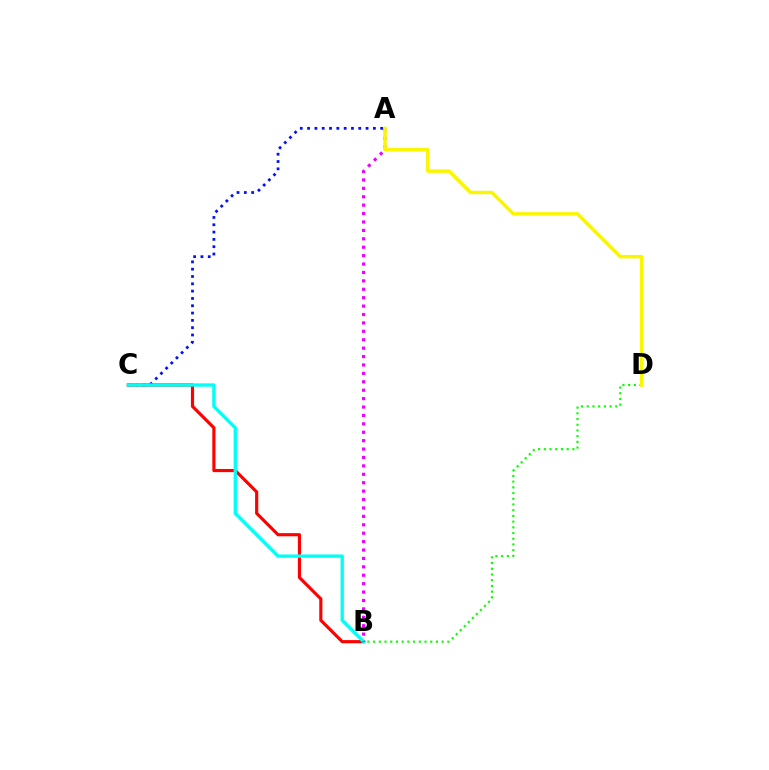{('A', 'C'): [{'color': '#0010ff', 'line_style': 'dotted', 'thickness': 1.99}], ('B', 'C'): [{'color': '#ff0000', 'line_style': 'solid', 'thickness': 2.26}, {'color': '#00fff6', 'line_style': 'solid', 'thickness': 2.38}], ('A', 'B'): [{'color': '#ee00ff', 'line_style': 'dotted', 'thickness': 2.29}], ('B', 'D'): [{'color': '#08ff00', 'line_style': 'dotted', 'thickness': 1.55}], ('A', 'D'): [{'color': '#fcf500', 'line_style': 'solid', 'thickness': 2.48}]}